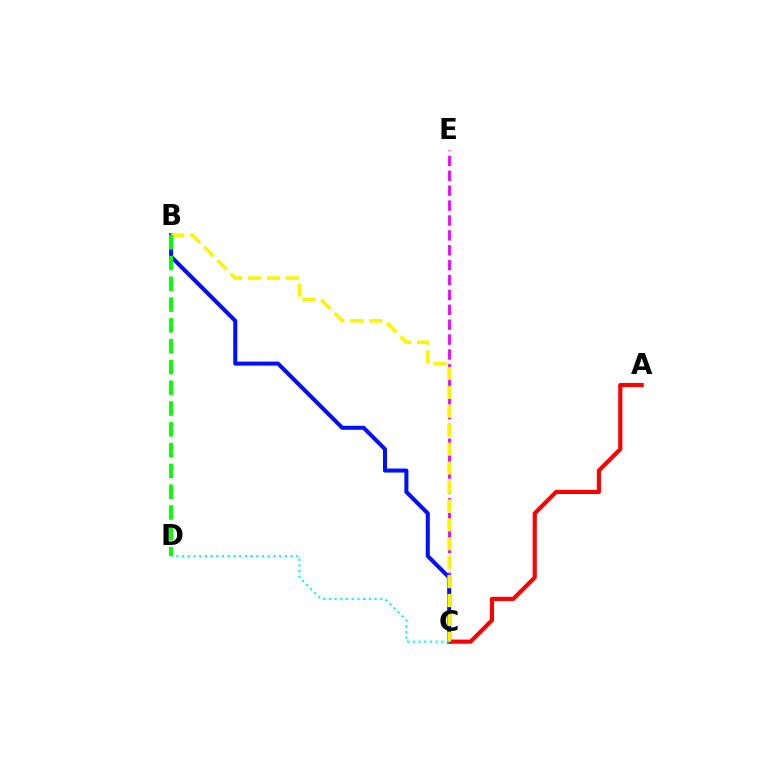{('C', 'E'): [{'color': '#ee00ff', 'line_style': 'dashed', 'thickness': 2.02}], ('B', 'C'): [{'color': '#0010ff', 'line_style': 'solid', 'thickness': 2.9}, {'color': '#fcf500', 'line_style': 'dashed', 'thickness': 2.57}], ('A', 'C'): [{'color': '#ff0000', 'line_style': 'solid', 'thickness': 2.98}], ('C', 'D'): [{'color': '#00fff6', 'line_style': 'dotted', 'thickness': 1.55}], ('B', 'D'): [{'color': '#08ff00', 'line_style': 'dashed', 'thickness': 2.82}]}